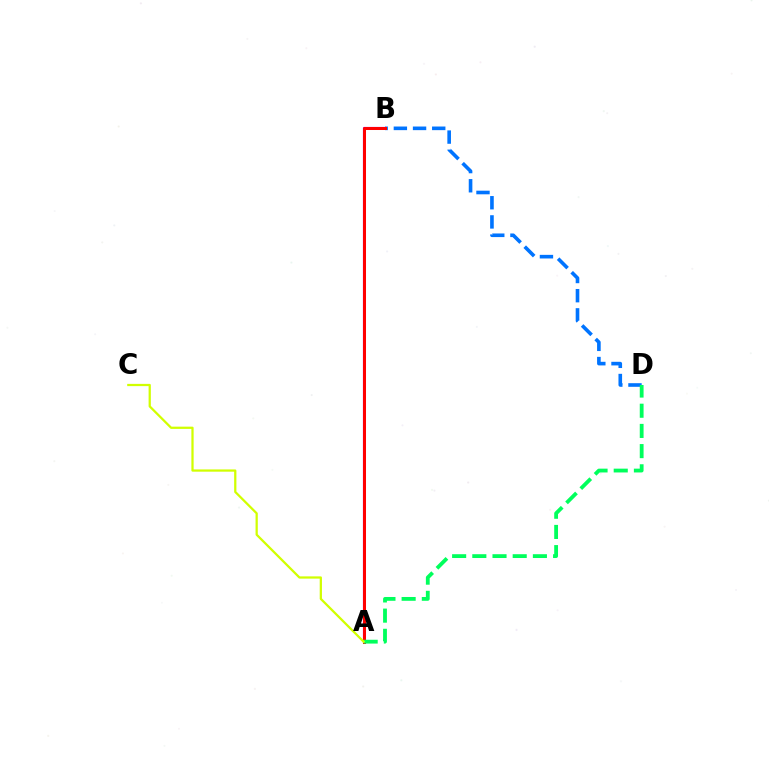{('B', 'D'): [{'color': '#0074ff', 'line_style': 'dashed', 'thickness': 2.61}], ('A', 'B'): [{'color': '#b900ff', 'line_style': 'solid', 'thickness': 1.56}, {'color': '#ff0000', 'line_style': 'solid', 'thickness': 2.17}], ('A', 'D'): [{'color': '#00ff5c', 'line_style': 'dashed', 'thickness': 2.74}], ('A', 'C'): [{'color': '#d1ff00', 'line_style': 'solid', 'thickness': 1.62}]}